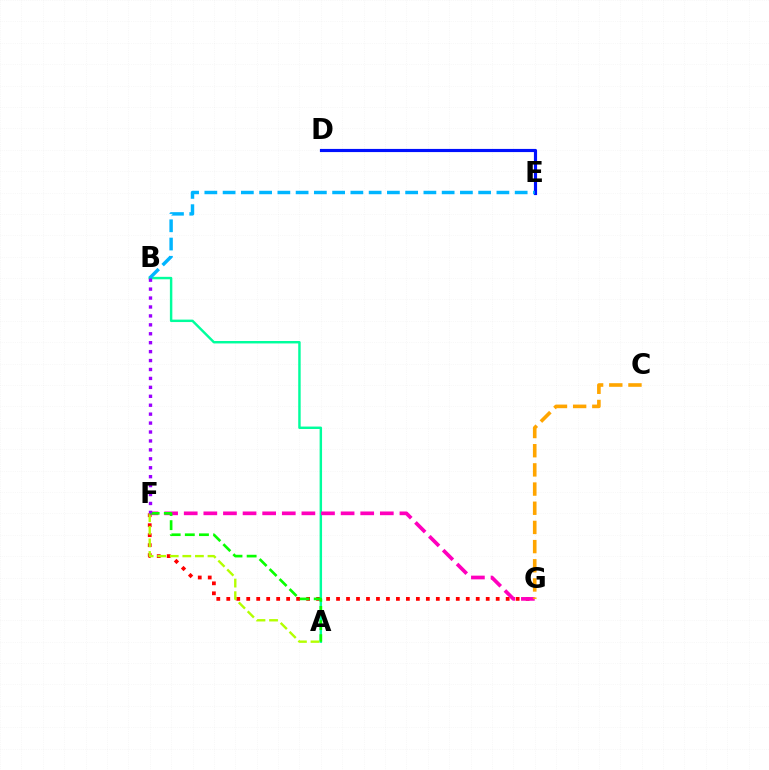{('D', 'E'): [{'color': '#0010ff', 'line_style': 'solid', 'thickness': 2.27}], ('F', 'G'): [{'color': '#ff0000', 'line_style': 'dotted', 'thickness': 2.71}, {'color': '#ff00bd', 'line_style': 'dashed', 'thickness': 2.66}], ('A', 'B'): [{'color': '#00ff9d', 'line_style': 'solid', 'thickness': 1.76}], ('B', 'E'): [{'color': '#00b5ff', 'line_style': 'dashed', 'thickness': 2.48}], ('A', 'F'): [{'color': '#b3ff00', 'line_style': 'dashed', 'thickness': 1.71}, {'color': '#08ff00', 'line_style': 'dashed', 'thickness': 1.92}], ('C', 'G'): [{'color': '#ffa500', 'line_style': 'dashed', 'thickness': 2.61}], ('B', 'F'): [{'color': '#9b00ff', 'line_style': 'dotted', 'thickness': 2.43}]}